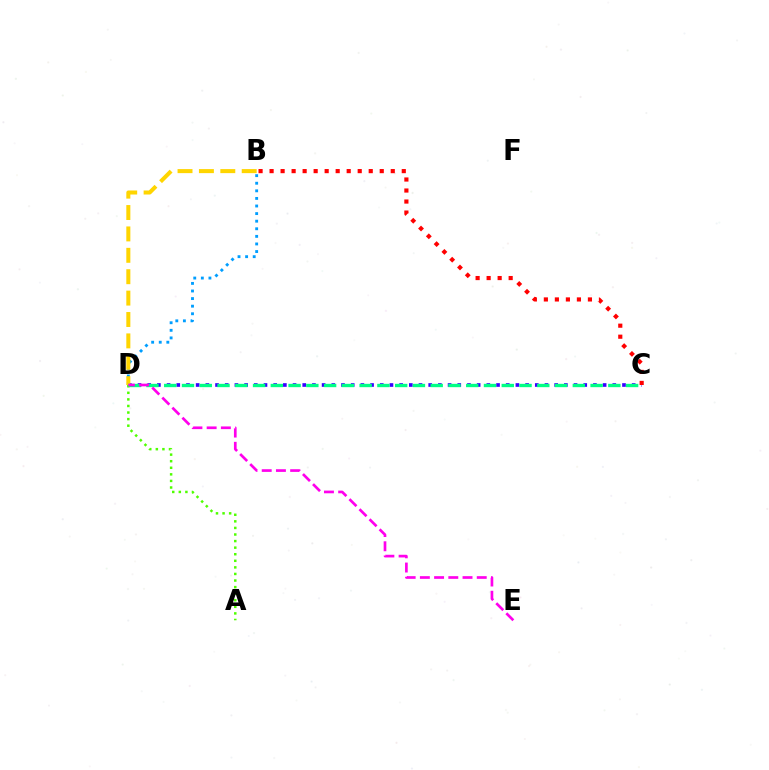{('B', 'D'): [{'color': '#009eff', 'line_style': 'dotted', 'thickness': 2.06}, {'color': '#ffd500', 'line_style': 'dashed', 'thickness': 2.91}], ('C', 'D'): [{'color': '#3700ff', 'line_style': 'dotted', 'thickness': 2.63}, {'color': '#00ff86', 'line_style': 'dashed', 'thickness': 2.41}], ('A', 'D'): [{'color': '#4fff00', 'line_style': 'dotted', 'thickness': 1.79}], ('B', 'C'): [{'color': '#ff0000', 'line_style': 'dotted', 'thickness': 2.99}], ('D', 'E'): [{'color': '#ff00ed', 'line_style': 'dashed', 'thickness': 1.93}]}